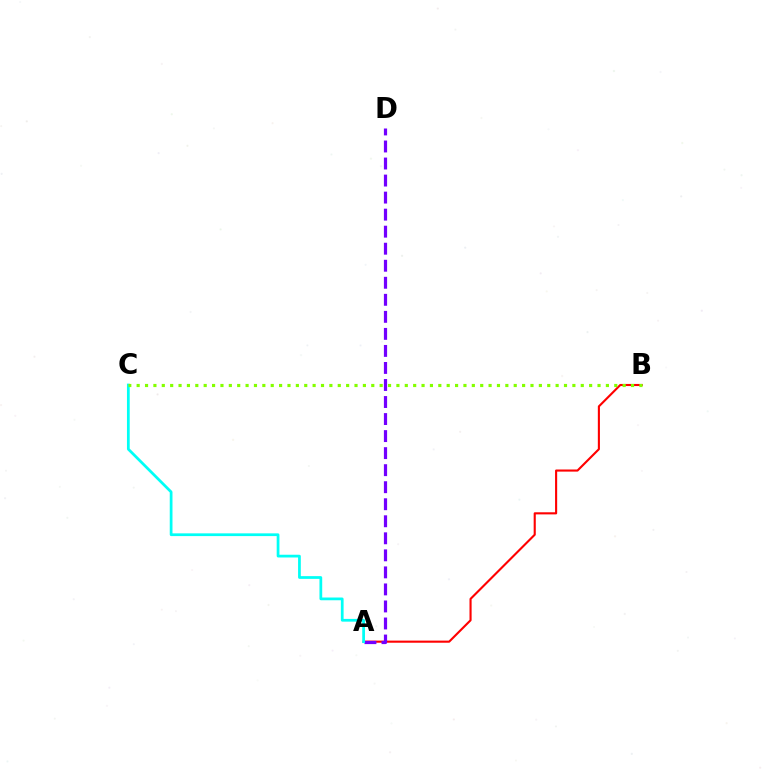{('A', 'B'): [{'color': '#ff0000', 'line_style': 'solid', 'thickness': 1.52}], ('A', 'D'): [{'color': '#7200ff', 'line_style': 'dashed', 'thickness': 2.31}], ('A', 'C'): [{'color': '#00fff6', 'line_style': 'solid', 'thickness': 1.98}], ('B', 'C'): [{'color': '#84ff00', 'line_style': 'dotted', 'thickness': 2.28}]}